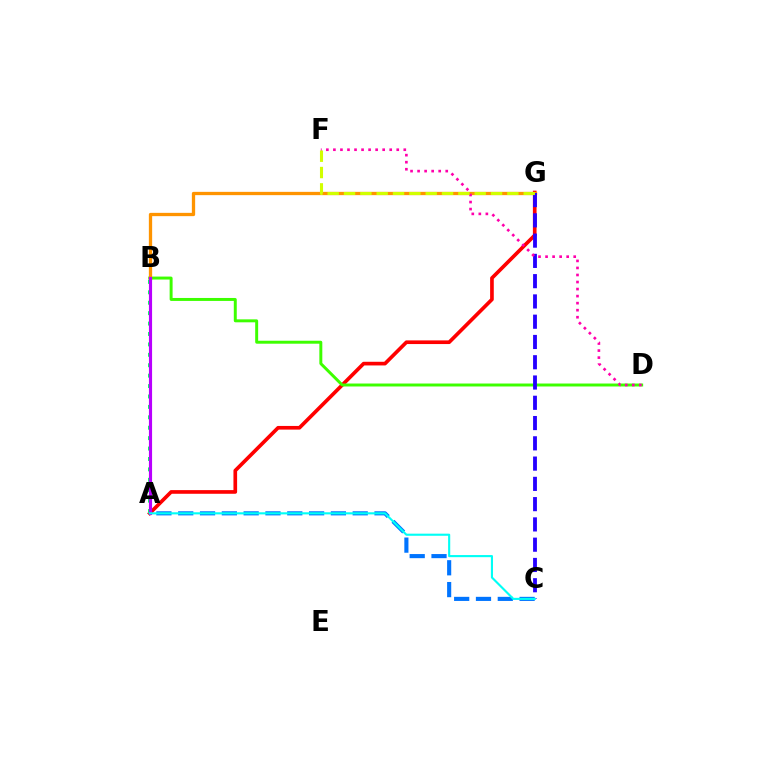{('A', 'G'): [{'color': '#ff0000', 'line_style': 'solid', 'thickness': 2.64}], ('B', 'D'): [{'color': '#3dff00', 'line_style': 'solid', 'thickness': 2.13}], ('A', 'C'): [{'color': '#0074ff', 'line_style': 'dashed', 'thickness': 2.96}, {'color': '#00fff6', 'line_style': 'solid', 'thickness': 1.53}], ('B', 'G'): [{'color': '#ff9400', 'line_style': 'solid', 'thickness': 2.38}], ('A', 'B'): [{'color': '#00ff5c', 'line_style': 'dotted', 'thickness': 2.83}, {'color': '#b900ff', 'line_style': 'solid', 'thickness': 2.27}], ('C', 'G'): [{'color': '#2500ff', 'line_style': 'dashed', 'thickness': 2.75}], ('D', 'F'): [{'color': '#ff00ac', 'line_style': 'dotted', 'thickness': 1.91}], ('F', 'G'): [{'color': '#d1ff00', 'line_style': 'dashed', 'thickness': 2.22}]}